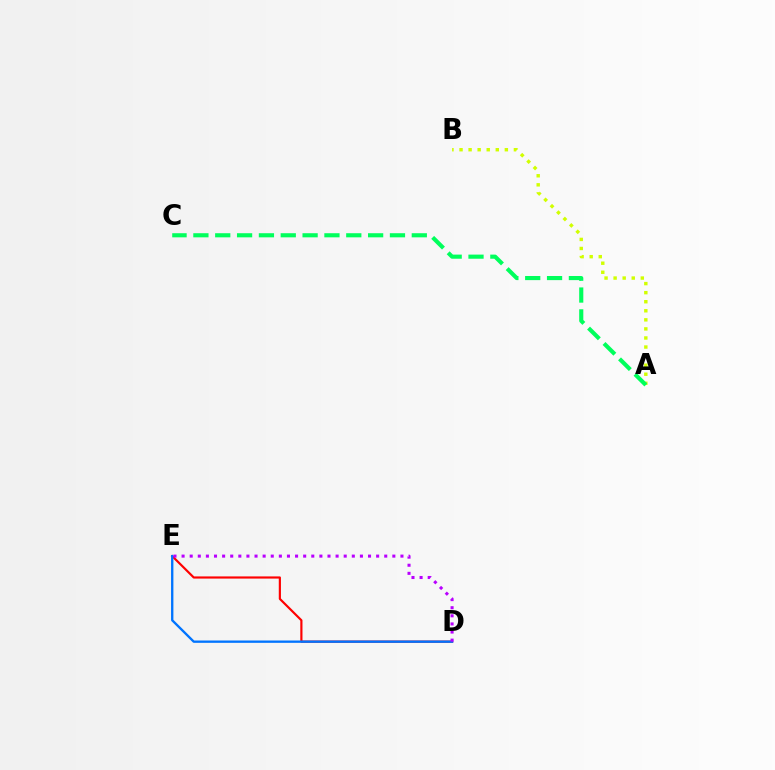{('D', 'E'): [{'color': '#ff0000', 'line_style': 'solid', 'thickness': 1.56}, {'color': '#0074ff', 'line_style': 'solid', 'thickness': 1.68}, {'color': '#b900ff', 'line_style': 'dotted', 'thickness': 2.2}], ('A', 'B'): [{'color': '#d1ff00', 'line_style': 'dotted', 'thickness': 2.46}], ('A', 'C'): [{'color': '#00ff5c', 'line_style': 'dashed', 'thickness': 2.97}]}